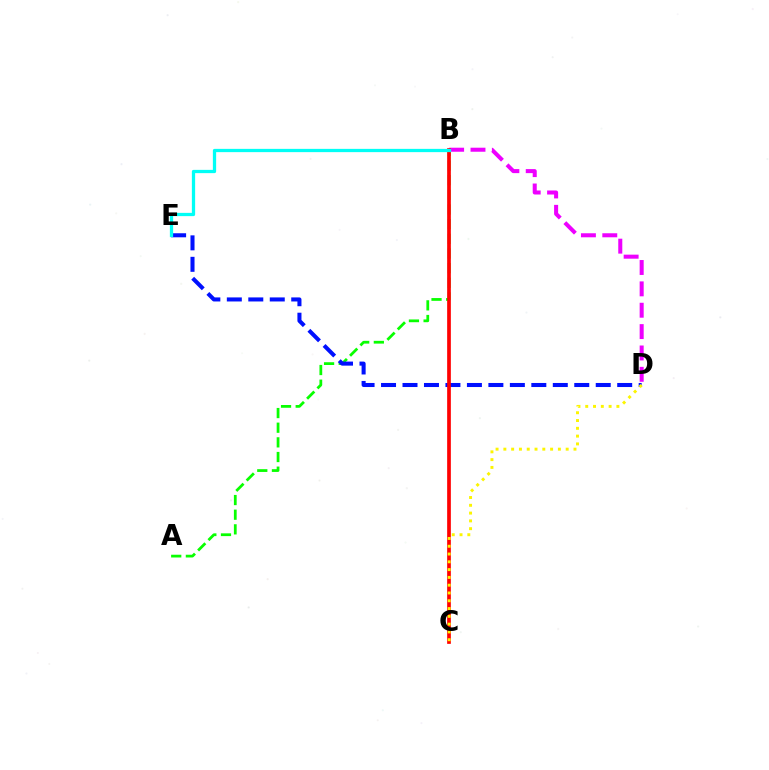{('B', 'D'): [{'color': '#ee00ff', 'line_style': 'dashed', 'thickness': 2.9}], ('A', 'B'): [{'color': '#08ff00', 'line_style': 'dashed', 'thickness': 1.99}], ('D', 'E'): [{'color': '#0010ff', 'line_style': 'dashed', 'thickness': 2.92}], ('B', 'C'): [{'color': '#ff0000', 'line_style': 'solid', 'thickness': 2.66}], ('B', 'E'): [{'color': '#00fff6', 'line_style': 'solid', 'thickness': 2.35}], ('C', 'D'): [{'color': '#fcf500', 'line_style': 'dotted', 'thickness': 2.12}]}